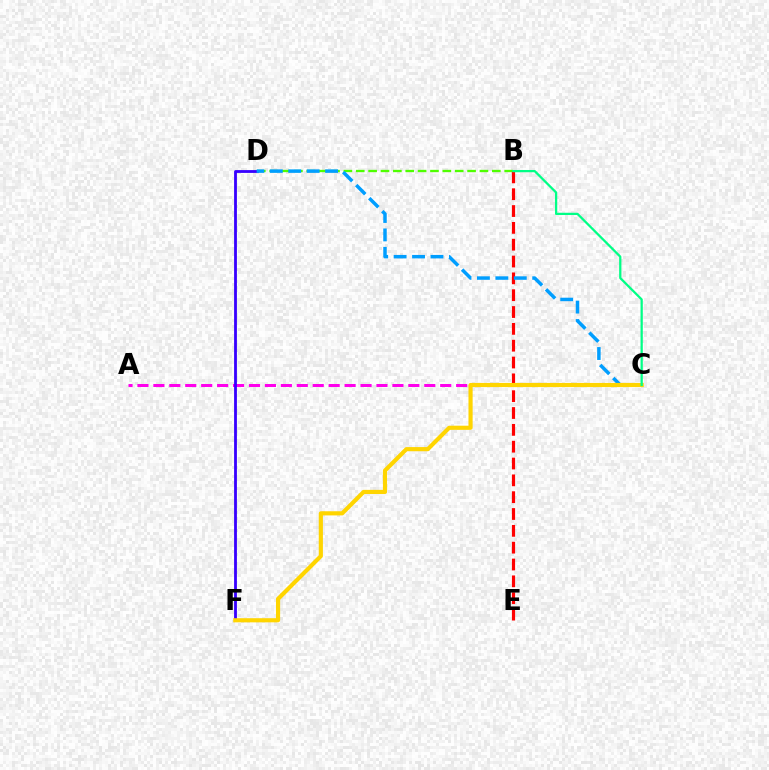{('B', 'D'): [{'color': '#4fff00', 'line_style': 'dashed', 'thickness': 1.68}], ('A', 'C'): [{'color': '#ff00ed', 'line_style': 'dashed', 'thickness': 2.16}], ('B', 'E'): [{'color': '#ff0000', 'line_style': 'dashed', 'thickness': 2.29}], ('D', 'F'): [{'color': '#3700ff', 'line_style': 'solid', 'thickness': 2.03}], ('C', 'D'): [{'color': '#009eff', 'line_style': 'dashed', 'thickness': 2.5}], ('C', 'F'): [{'color': '#ffd500', 'line_style': 'solid', 'thickness': 2.99}], ('B', 'C'): [{'color': '#00ff86', 'line_style': 'solid', 'thickness': 1.62}]}